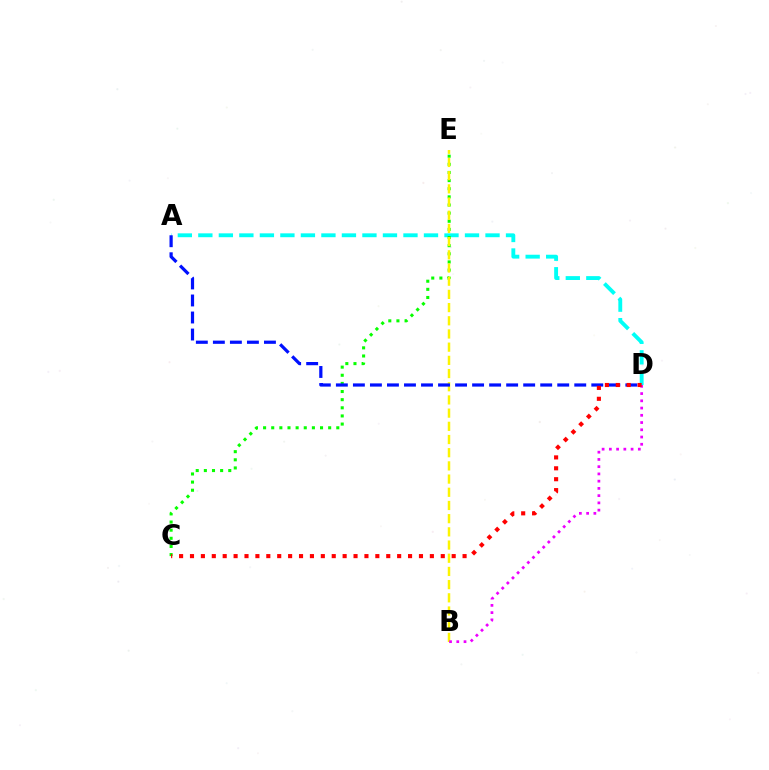{('A', 'D'): [{'color': '#00fff6', 'line_style': 'dashed', 'thickness': 2.79}, {'color': '#0010ff', 'line_style': 'dashed', 'thickness': 2.31}], ('C', 'E'): [{'color': '#08ff00', 'line_style': 'dotted', 'thickness': 2.21}], ('B', 'E'): [{'color': '#fcf500', 'line_style': 'dashed', 'thickness': 1.79}], ('B', 'D'): [{'color': '#ee00ff', 'line_style': 'dotted', 'thickness': 1.97}], ('C', 'D'): [{'color': '#ff0000', 'line_style': 'dotted', 'thickness': 2.96}]}